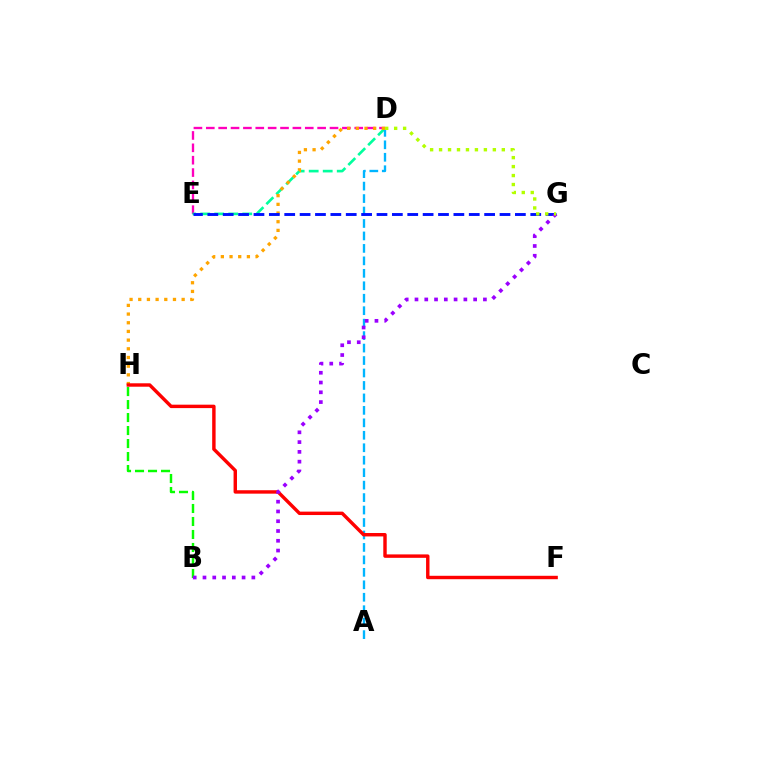{('D', 'E'): [{'color': '#ff00bd', 'line_style': 'dashed', 'thickness': 1.68}, {'color': '#00ff9d', 'line_style': 'dashed', 'thickness': 1.91}], ('B', 'H'): [{'color': '#08ff00', 'line_style': 'dashed', 'thickness': 1.77}], ('A', 'D'): [{'color': '#00b5ff', 'line_style': 'dashed', 'thickness': 1.69}], ('D', 'H'): [{'color': '#ffa500', 'line_style': 'dotted', 'thickness': 2.36}], ('E', 'G'): [{'color': '#0010ff', 'line_style': 'dashed', 'thickness': 2.09}], ('F', 'H'): [{'color': '#ff0000', 'line_style': 'solid', 'thickness': 2.46}], ('B', 'G'): [{'color': '#9b00ff', 'line_style': 'dotted', 'thickness': 2.66}], ('D', 'G'): [{'color': '#b3ff00', 'line_style': 'dotted', 'thickness': 2.44}]}